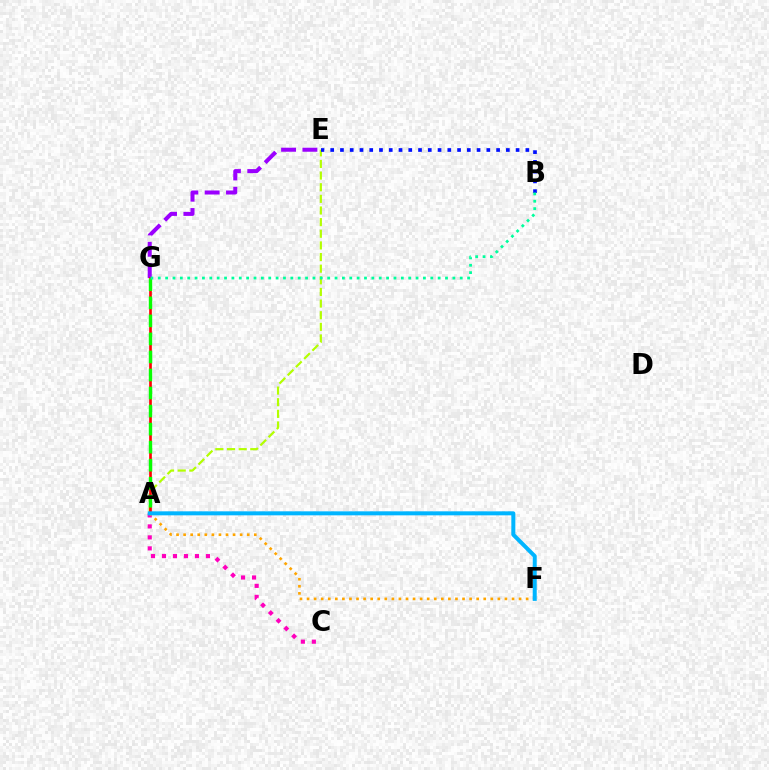{('A', 'C'): [{'color': '#ff00bd', 'line_style': 'dotted', 'thickness': 2.99}], ('A', 'E'): [{'color': '#b3ff00', 'line_style': 'dashed', 'thickness': 1.58}], ('B', 'E'): [{'color': '#0010ff', 'line_style': 'dotted', 'thickness': 2.65}], ('E', 'G'): [{'color': '#9b00ff', 'line_style': 'dashed', 'thickness': 2.9}], ('A', 'G'): [{'color': '#ff0000', 'line_style': 'solid', 'thickness': 1.92}, {'color': '#08ff00', 'line_style': 'dashed', 'thickness': 2.45}], ('A', 'F'): [{'color': '#ffa500', 'line_style': 'dotted', 'thickness': 1.92}, {'color': '#00b5ff', 'line_style': 'solid', 'thickness': 2.88}], ('B', 'G'): [{'color': '#00ff9d', 'line_style': 'dotted', 'thickness': 2.0}]}